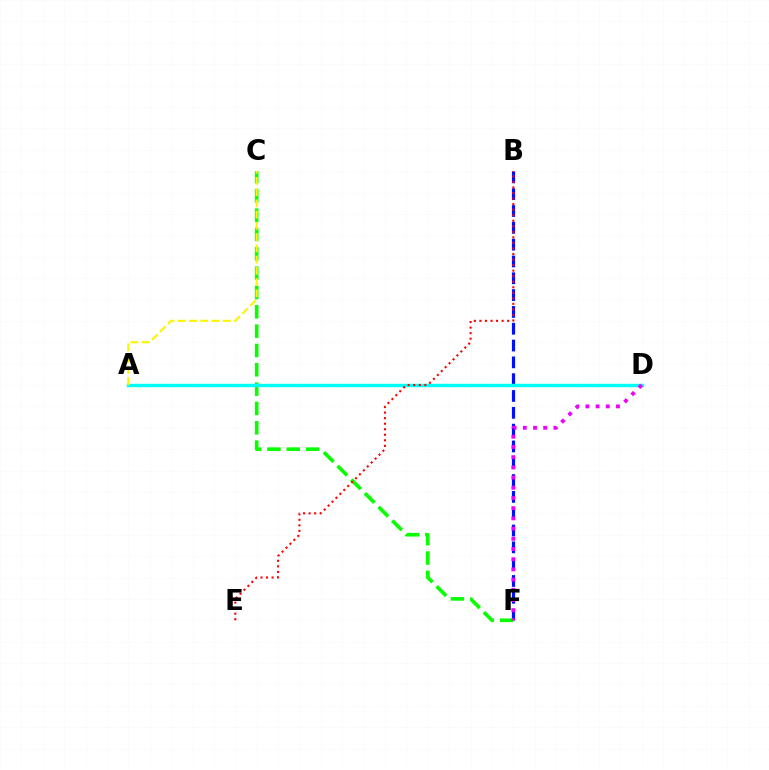{('B', 'F'): [{'color': '#0010ff', 'line_style': 'dashed', 'thickness': 2.28}], ('C', 'F'): [{'color': '#08ff00', 'line_style': 'dashed', 'thickness': 2.63}], ('A', 'D'): [{'color': '#00fff6', 'line_style': 'solid', 'thickness': 2.47}], ('A', 'C'): [{'color': '#fcf500', 'line_style': 'dashed', 'thickness': 1.53}], ('D', 'F'): [{'color': '#ee00ff', 'line_style': 'dotted', 'thickness': 2.77}], ('B', 'E'): [{'color': '#ff0000', 'line_style': 'dotted', 'thickness': 1.51}]}